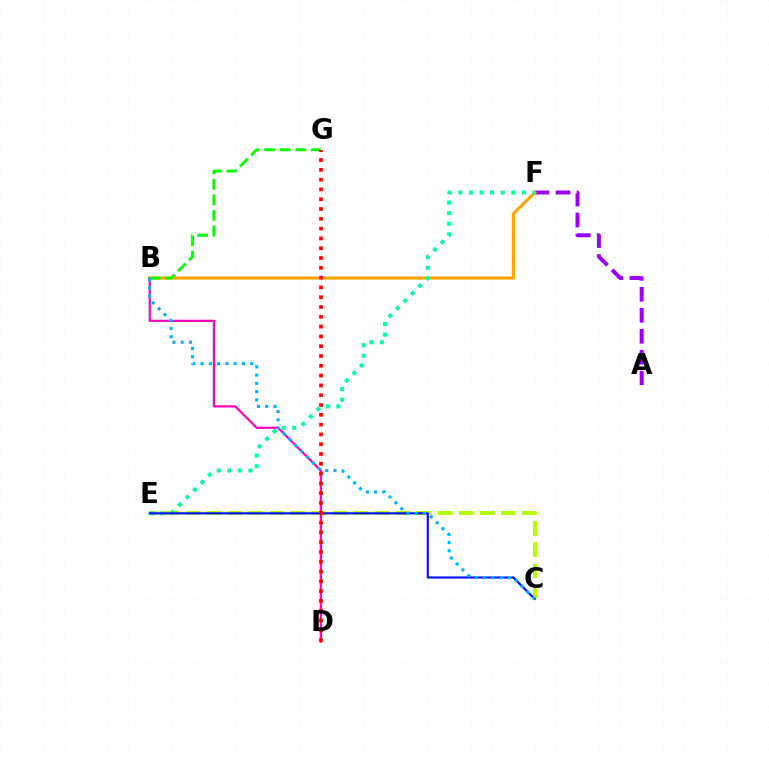{('C', 'E'): [{'color': '#b3ff00', 'line_style': 'dashed', 'thickness': 2.86}, {'color': '#0010ff', 'line_style': 'solid', 'thickness': 1.54}], ('A', 'F'): [{'color': '#9b00ff', 'line_style': 'dashed', 'thickness': 2.85}], ('B', 'F'): [{'color': '#ffa500', 'line_style': 'solid', 'thickness': 2.25}], ('E', 'F'): [{'color': '#00ff9d', 'line_style': 'dotted', 'thickness': 2.88}], ('B', 'D'): [{'color': '#ff00bd', 'line_style': 'solid', 'thickness': 1.58}], ('B', 'G'): [{'color': '#08ff00', 'line_style': 'dashed', 'thickness': 2.11}], ('B', 'C'): [{'color': '#00b5ff', 'line_style': 'dotted', 'thickness': 2.24}], ('D', 'G'): [{'color': '#ff0000', 'line_style': 'dotted', 'thickness': 2.66}]}